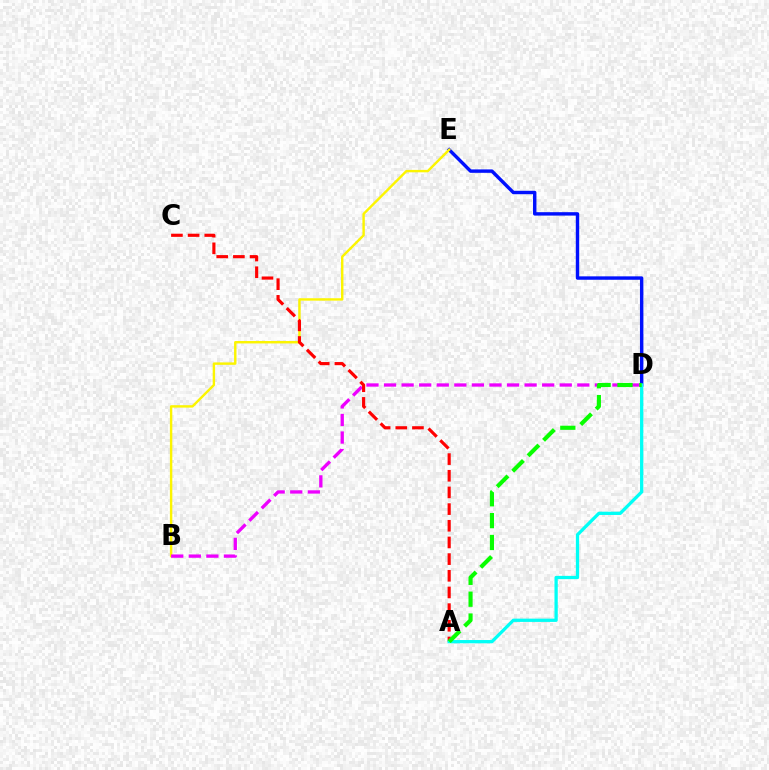{('D', 'E'): [{'color': '#0010ff', 'line_style': 'solid', 'thickness': 2.46}], ('B', 'E'): [{'color': '#fcf500', 'line_style': 'solid', 'thickness': 1.74}], ('B', 'D'): [{'color': '#ee00ff', 'line_style': 'dashed', 'thickness': 2.39}], ('A', 'C'): [{'color': '#ff0000', 'line_style': 'dashed', 'thickness': 2.26}], ('A', 'D'): [{'color': '#00fff6', 'line_style': 'solid', 'thickness': 2.36}, {'color': '#08ff00', 'line_style': 'dashed', 'thickness': 2.97}]}